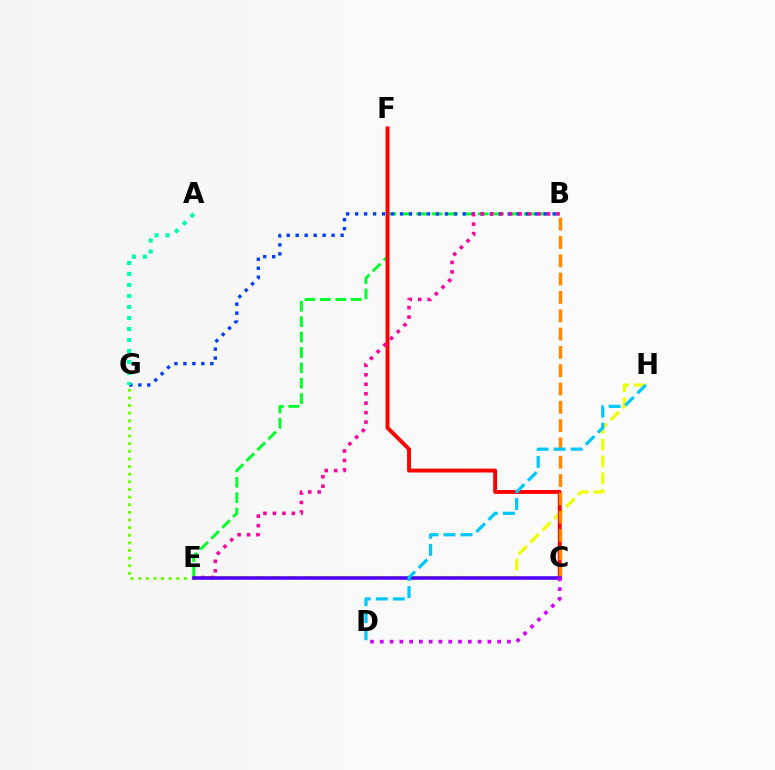{('E', 'H'): [{'color': '#eeff00', 'line_style': 'dashed', 'thickness': 2.29}], ('E', 'G'): [{'color': '#66ff00', 'line_style': 'dotted', 'thickness': 2.07}], ('B', 'E'): [{'color': '#00ff27', 'line_style': 'dashed', 'thickness': 2.09}, {'color': '#ff00a0', 'line_style': 'dotted', 'thickness': 2.57}], ('C', 'F'): [{'color': '#ff0000', 'line_style': 'solid', 'thickness': 2.81}], ('B', 'G'): [{'color': '#003fff', 'line_style': 'dotted', 'thickness': 2.44}], ('B', 'C'): [{'color': '#ff8800', 'line_style': 'dashed', 'thickness': 2.49}], ('C', 'E'): [{'color': '#4f00ff', 'line_style': 'solid', 'thickness': 2.56}], ('A', 'G'): [{'color': '#00ffaf', 'line_style': 'dotted', 'thickness': 2.99}], ('D', 'H'): [{'color': '#00c7ff', 'line_style': 'dashed', 'thickness': 2.32}], ('C', 'D'): [{'color': '#d600ff', 'line_style': 'dotted', 'thickness': 2.66}]}